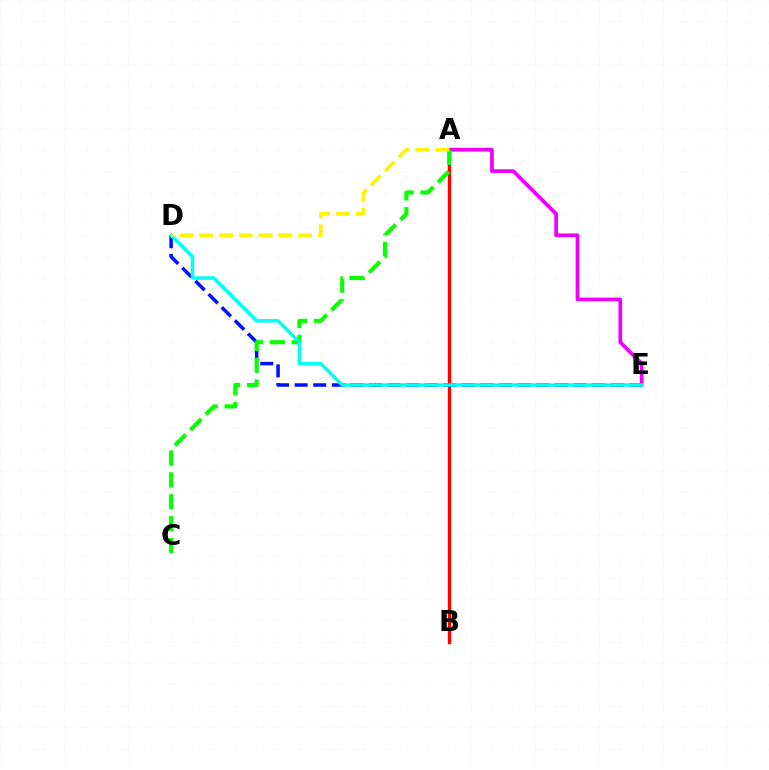{('A', 'B'): [{'color': '#ff0000', 'line_style': 'solid', 'thickness': 2.41}], ('A', 'E'): [{'color': '#ee00ff', 'line_style': 'solid', 'thickness': 2.67}], ('D', 'E'): [{'color': '#0010ff', 'line_style': 'dashed', 'thickness': 2.53}, {'color': '#00fff6', 'line_style': 'solid', 'thickness': 2.51}], ('A', 'C'): [{'color': '#08ff00', 'line_style': 'dashed', 'thickness': 2.97}], ('A', 'D'): [{'color': '#fcf500', 'line_style': 'dashed', 'thickness': 2.68}]}